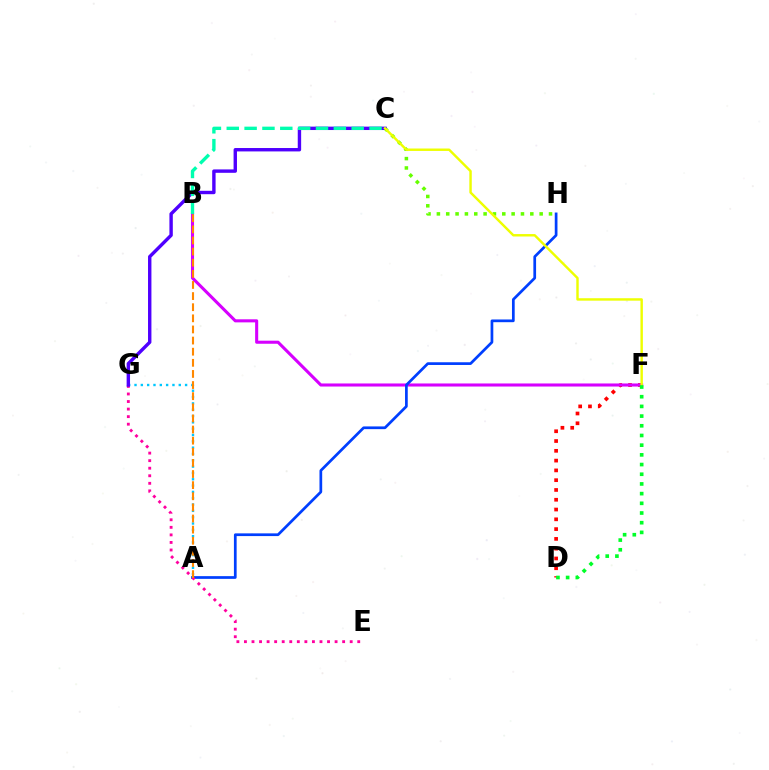{('D', 'F'): [{'color': '#ff0000', 'line_style': 'dotted', 'thickness': 2.66}, {'color': '#00ff27', 'line_style': 'dotted', 'thickness': 2.63}], ('B', 'F'): [{'color': '#d600ff', 'line_style': 'solid', 'thickness': 2.21}], ('A', 'G'): [{'color': '#00c7ff', 'line_style': 'dotted', 'thickness': 1.72}], ('A', 'H'): [{'color': '#003fff', 'line_style': 'solid', 'thickness': 1.96}], ('C', 'H'): [{'color': '#66ff00', 'line_style': 'dotted', 'thickness': 2.54}], ('E', 'G'): [{'color': '#ff00a0', 'line_style': 'dotted', 'thickness': 2.05}], ('C', 'G'): [{'color': '#4f00ff', 'line_style': 'solid', 'thickness': 2.45}], ('C', 'F'): [{'color': '#eeff00', 'line_style': 'solid', 'thickness': 1.75}], ('A', 'B'): [{'color': '#ff8800', 'line_style': 'dashed', 'thickness': 1.51}], ('B', 'C'): [{'color': '#00ffaf', 'line_style': 'dashed', 'thickness': 2.42}]}